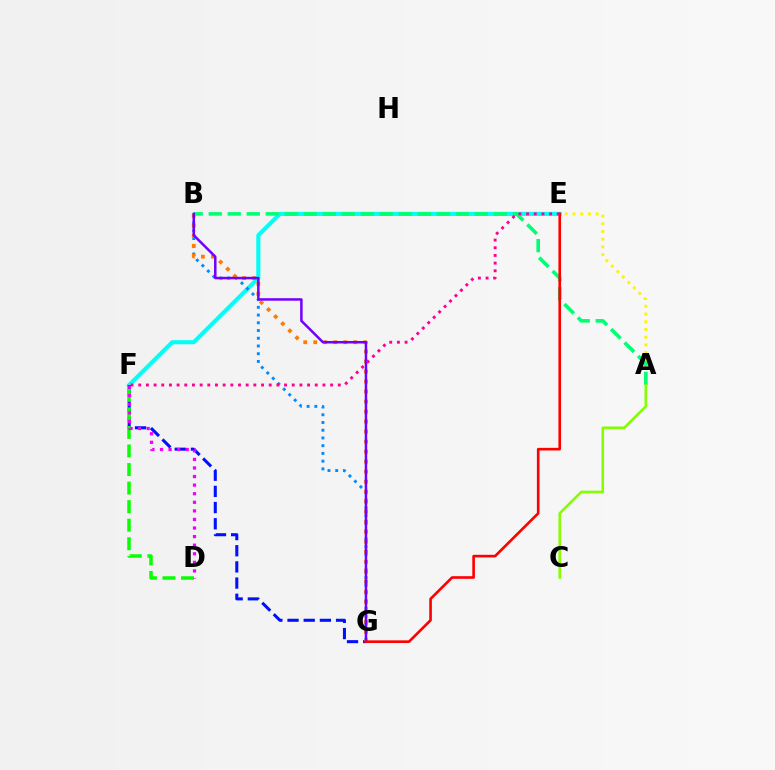{('A', 'E'): [{'color': '#fcf500', 'line_style': 'dotted', 'thickness': 2.1}], ('E', 'F'): [{'color': '#00fff6', 'line_style': 'solid', 'thickness': 2.96}, {'color': '#ff0094', 'line_style': 'dotted', 'thickness': 2.09}], ('B', 'G'): [{'color': '#008cff', 'line_style': 'dotted', 'thickness': 2.1}, {'color': '#ff7c00', 'line_style': 'dotted', 'thickness': 2.72}, {'color': '#7200ff', 'line_style': 'solid', 'thickness': 1.8}], ('F', 'G'): [{'color': '#0010ff', 'line_style': 'dashed', 'thickness': 2.2}], ('A', 'B'): [{'color': '#00ff74', 'line_style': 'dashed', 'thickness': 2.58}], ('D', 'F'): [{'color': '#08ff00', 'line_style': 'dashed', 'thickness': 2.52}, {'color': '#ee00ff', 'line_style': 'dotted', 'thickness': 2.33}], ('E', 'G'): [{'color': '#ff0000', 'line_style': 'solid', 'thickness': 1.9}], ('A', 'C'): [{'color': '#84ff00', 'line_style': 'solid', 'thickness': 1.87}]}